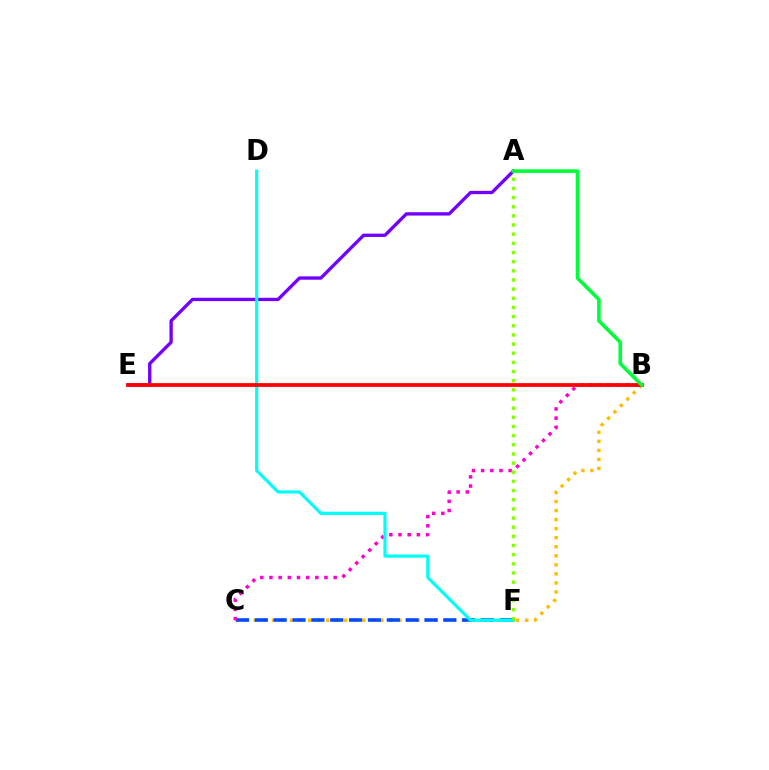{('B', 'C'): [{'color': '#ffbd00', 'line_style': 'dotted', 'thickness': 2.46}, {'color': '#ff00cf', 'line_style': 'dotted', 'thickness': 2.49}], ('C', 'F'): [{'color': '#004bff', 'line_style': 'dashed', 'thickness': 2.56}], ('A', 'E'): [{'color': '#7200ff', 'line_style': 'solid', 'thickness': 2.39}], ('D', 'F'): [{'color': '#00fff6', 'line_style': 'solid', 'thickness': 2.28}], ('A', 'F'): [{'color': '#84ff00', 'line_style': 'dotted', 'thickness': 2.49}], ('B', 'E'): [{'color': '#ff0000', 'line_style': 'solid', 'thickness': 2.69}], ('A', 'B'): [{'color': '#00ff39', 'line_style': 'solid', 'thickness': 2.6}]}